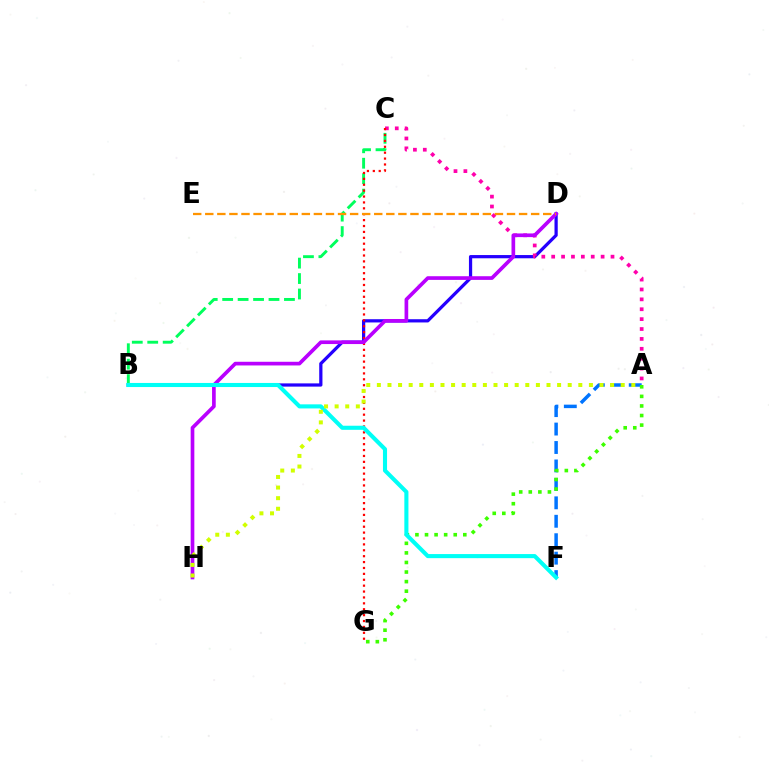{('B', 'C'): [{'color': '#00ff5c', 'line_style': 'dashed', 'thickness': 2.1}], ('B', 'D'): [{'color': '#2500ff', 'line_style': 'solid', 'thickness': 2.33}], ('A', 'C'): [{'color': '#ff00ac', 'line_style': 'dotted', 'thickness': 2.69}], ('C', 'G'): [{'color': '#ff0000', 'line_style': 'dotted', 'thickness': 1.6}], ('D', 'H'): [{'color': '#b900ff', 'line_style': 'solid', 'thickness': 2.65}], ('A', 'F'): [{'color': '#0074ff', 'line_style': 'dashed', 'thickness': 2.51}], ('A', 'G'): [{'color': '#3dff00', 'line_style': 'dotted', 'thickness': 2.6}], ('D', 'E'): [{'color': '#ff9400', 'line_style': 'dashed', 'thickness': 1.64}], ('B', 'F'): [{'color': '#00fff6', 'line_style': 'solid', 'thickness': 2.94}], ('A', 'H'): [{'color': '#d1ff00', 'line_style': 'dotted', 'thickness': 2.88}]}